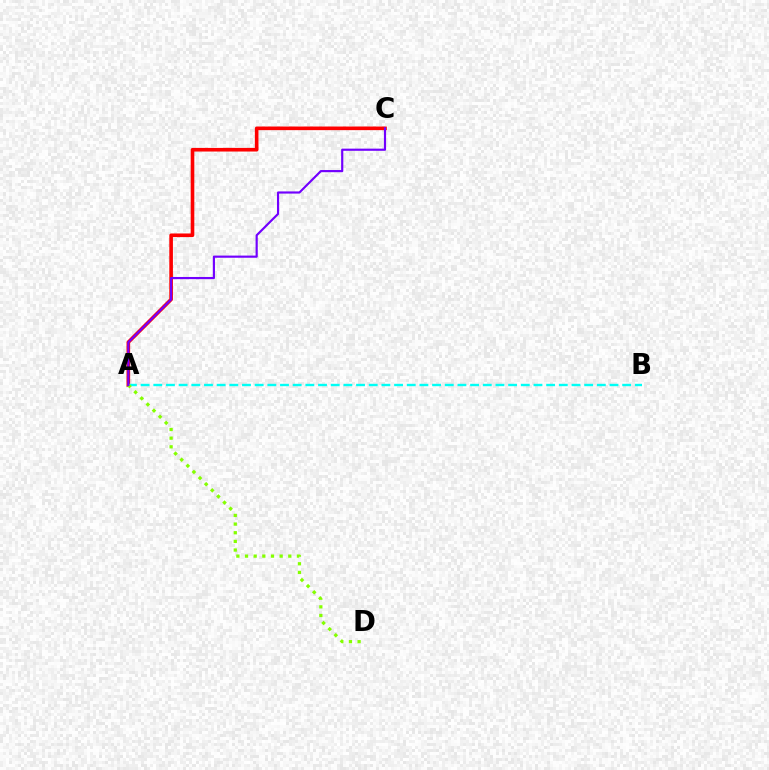{('A', 'C'): [{'color': '#ff0000', 'line_style': 'solid', 'thickness': 2.6}, {'color': '#7200ff', 'line_style': 'solid', 'thickness': 1.56}], ('A', 'B'): [{'color': '#00fff6', 'line_style': 'dashed', 'thickness': 1.72}], ('A', 'D'): [{'color': '#84ff00', 'line_style': 'dotted', 'thickness': 2.35}]}